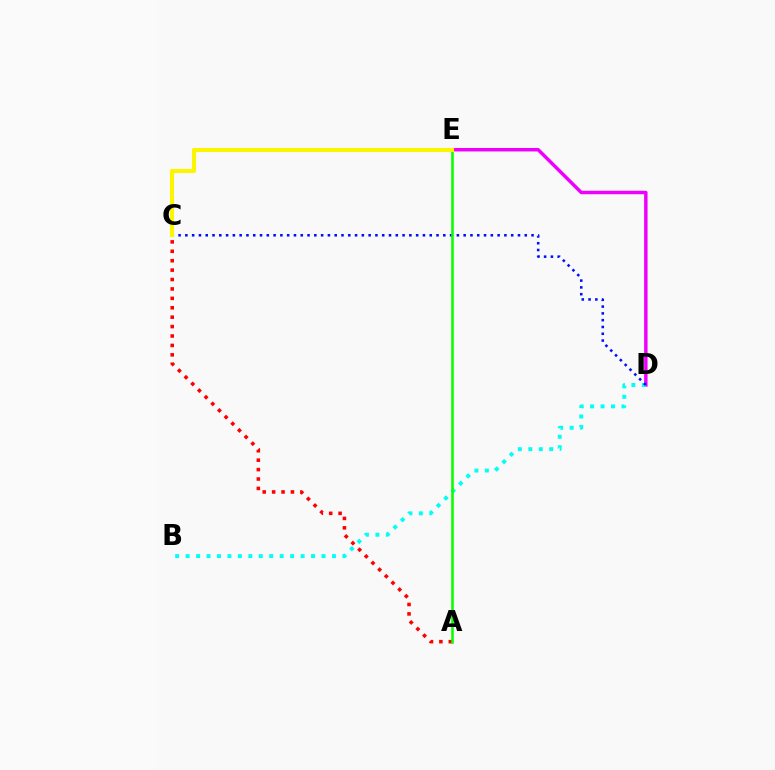{('D', 'E'): [{'color': '#ee00ff', 'line_style': 'solid', 'thickness': 2.49}], ('A', 'C'): [{'color': '#ff0000', 'line_style': 'dotted', 'thickness': 2.56}], ('B', 'D'): [{'color': '#00fff6', 'line_style': 'dotted', 'thickness': 2.84}], ('C', 'D'): [{'color': '#0010ff', 'line_style': 'dotted', 'thickness': 1.84}], ('A', 'E'): [{'color': '#08ff00', 'line_style': 'solid', 'thickness': 1.86}], ('C', 'E'): [{'color': '#fcf500', 'line_style': 'solid', 'thickness': 2.96}]}